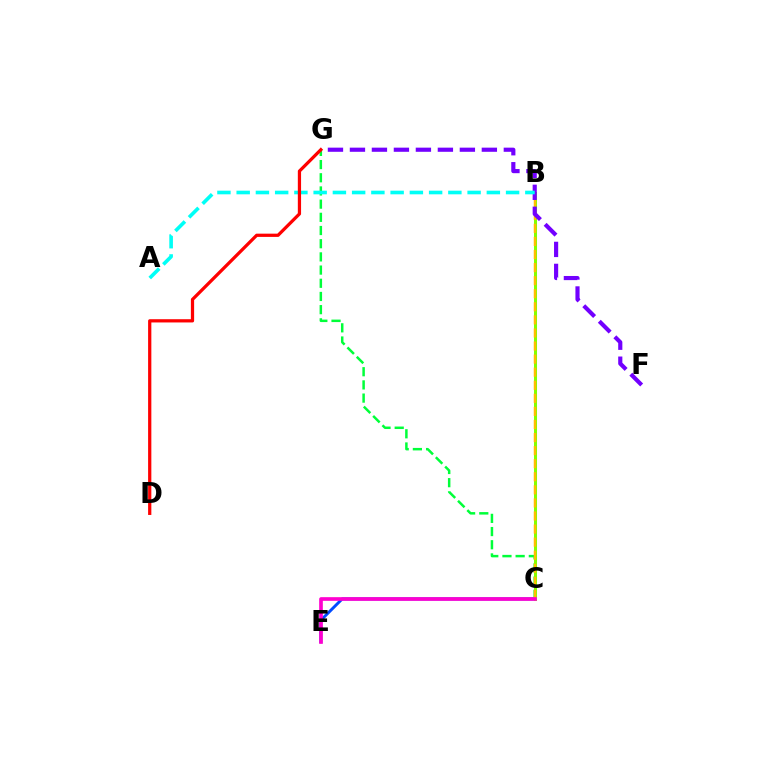{('C', 'E'): [{'color': '#004bff', 'line_style': 'solid', 'thickness': 2.11}, {'color': '#ff00cf', 'line_style': 'solid', 'thickness': 2.64}], ('C', 'G'): [{'color': '#00ff39', 'line_style': 'dashed', 'thickness': 1.79}], ('B', 'C'): [{'color': '#84ff00', 'line_style': 'solid', 'thickness': 2.18}, {'color': '#ffbd00', 'line_style': 'dashed', 'thickness': 1.78}], ('F', 'G'): [{'color': '#7200ff', 'line_style': 'dashed', 'thickness': 2.99}], ('A', 'B'): [{'color': '#00fff6', 'line_style': 'dashed', 'thickness': 2.61}], ('D', 'G'): [{'color': '#ff0000', 'line_style': 'solid', 'thickness': 2.33}]}